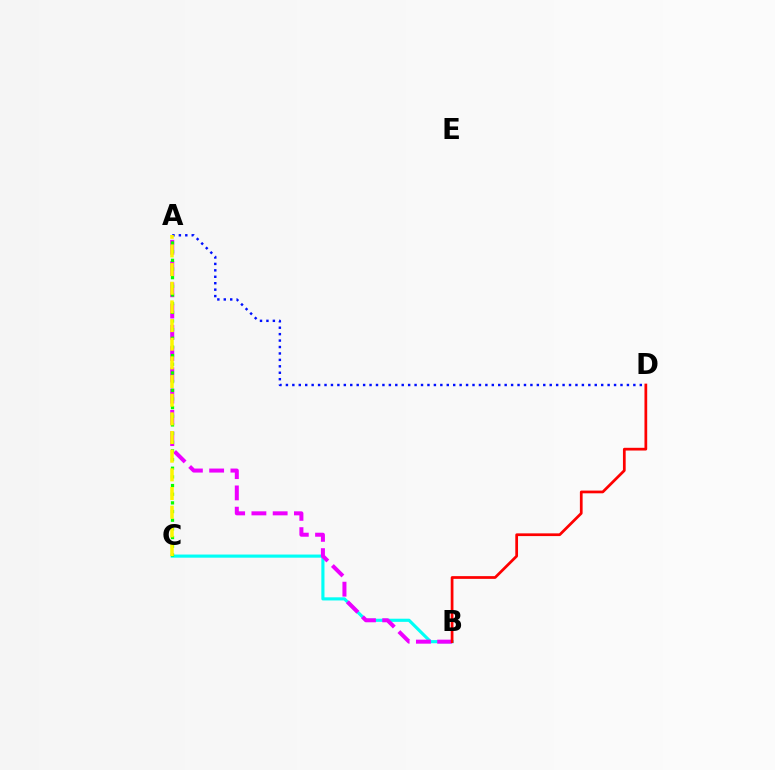{('B', 'C'): [{'color': '#00fff6', 'line_style': 'solid', 'thickness': 2.26}], ('A', 'B'): [{'color': '#ee00ff', 'line_style': 'dashed', 'thickness': 2.89}], ('A', 'C'): [{'color': '#08ff00', 'line_style': 'dotted', 'thickness': 2.35}, {'color': '#fcf500', 'line_style': 'dashed', 'thickness': 2.53}], ('B', 'D'): [{'color': '#ff0000', 'line_style': 'solid', 'thickness': 1.96}], ('A', 'D'): [{'color': '#0010ff', 'line_style': 'dotted', 'thickness': 1.75}]}